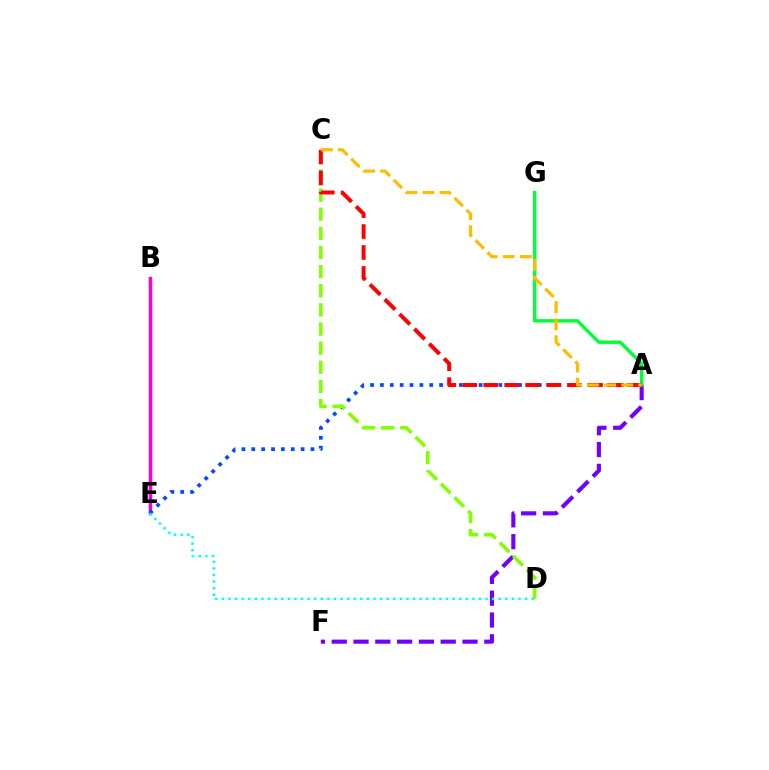{('A', 'F'): [{'color': '#7200ff', 'line_style': 'dashed', 'thickness': 2.96}], ('A', 'G'): [{'color': '#00ff39', 'line_style': 'solid', 'thickness': 2.45}], ('B', 'E'): [{'color': '#ff00cf', 'line_style': 'solid', 'thickness': 2.5}], ('A', 'E'): [{'color': '#004bff', 'line_style': 'dotted', 'thickness': 2.68}], ('C', 'D'): [{'color': '#84ff00', 'line_style': 'dashed', 'thickness': 2.6}], ('A', 'C'): [{'color': '#ff0000', 'line_style': 'dashed', 'thickness': 2.85}, {'color': '#ffbd00', 'line_style': 'dashed', 'thickness': 2.32}], ('D', 'E'): [{'color': '#00fff6', 'line_style': 'dotted', 'thickness': 1.79}]}